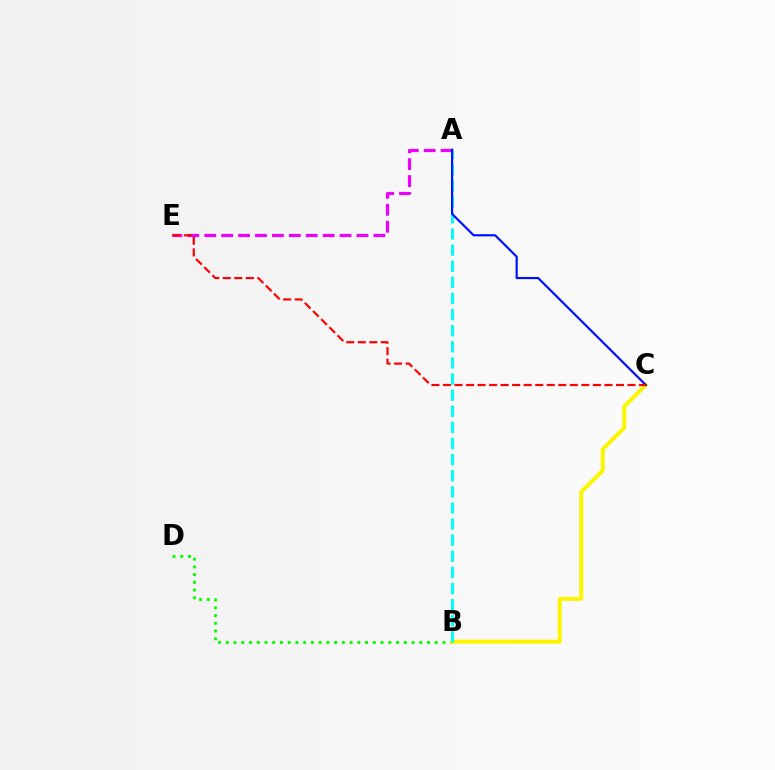{('A', 'E'): [{'color': '#ee00ff', 'line_style': 'dashed', 'thickness': 2.3}], ('B', 'D'): [{'color': '#08ff00', 'line_style': 'dotted', 'thickness': 2.1}], ('B', 'C'): [{'color': '#fcf500', 'line_style': 'solid', 'thickness': 2.89}], ('A', 'B'): [{'color': '#00fff6', 'line_style': 'dashed', 'thickness': 2.19}], ('A', 'C'): [{'color': '#0010ff', 'line_style': 'solid', 'thickness': 1.56}], ('C', 'E'): [{'color': '#ff0000', 'line_style': 'dashed', 'thickness': 1.57}]}